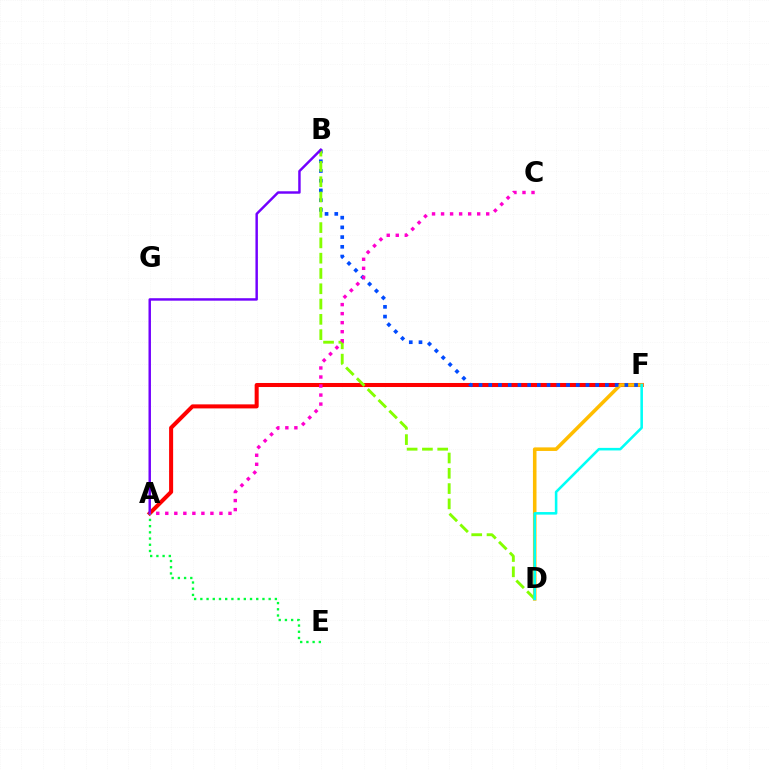{('A', 'F'): [{'color': '#ff0000', 'line_style': 'solid', 'thickness': 2.91}], ('D', 'F'): [{'color': '#ffbd00', 'line_style': 'solid', 'thickness': 2.57}, {'color': '#00fff6', 'line_style': 'solid', 'thickness': 1.85}], ('B', 'F'): [{'color': '#004bff', 'line_style': 'dotted', 'thickness': 2.64}], ('B', 'D'): [{'color': '#84ff00', 'line_style': 'dashed', 'thickness': 2.08}], ('A', 'E'): [{'color': '#00ff39', 'line_style': 'dotted', 'thickness': 1.69}], ('A', 'B'): [{'color': '#7200ff', 'line_style': 'solid', 'thickness': 1.77}], ('A', 'C'): [{'color': '#ff00cf', 'line_style': 'dotted', 'thickness': 2.45}]}